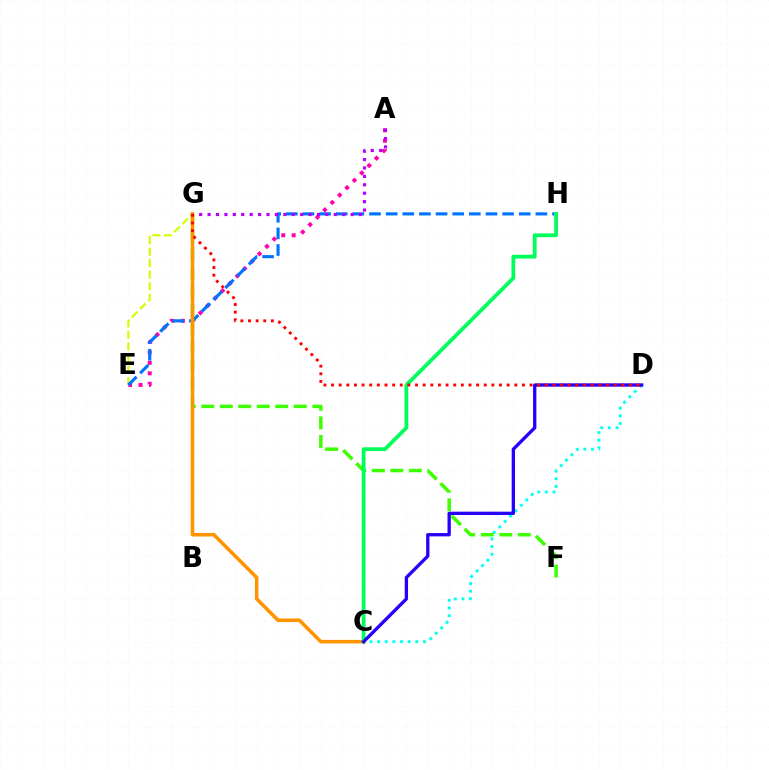{('A', 'E'): [{'color': '#ff00ac', 'line_style': 'dotted', 'thickness': 2.84}], ('E', 'G'): [{'color': '#d1ff00', 'line_style': 'dashed', 'thickness': 1.57}], ('E', 'H'): [{'color': '#0074ff', 'line_style': 'dashed', 'thickness': 2.26}], ('F', 'G'): [{'color': '#3dff00', 'line_style': 'dashed', 'thickness': 2.52}], ('C', 'G'): [{'color': '#ff9400', 'line_style': 'solid', 'thickness': 2.56}], ('C', 'H'): [{'color': '#00ff5c', 'line_style': 'solid', 'thickness': 2.72}], ('C', 'D'): [{'color': '#00fff6', 'line_style': 'dotted', 'thickness': 2.08}, {'color': '#2500ff', 'line_style': 'solid', 'thickness': 2.39}], ('A', 'G'): [{'color': '#b900ff', 'line_style': 'dotted', 'thickness': 2.29}], ('D', 'G'): [{'color': '#ff0000', 'line_style': 'dotted', 'thickness': 2.07}]}